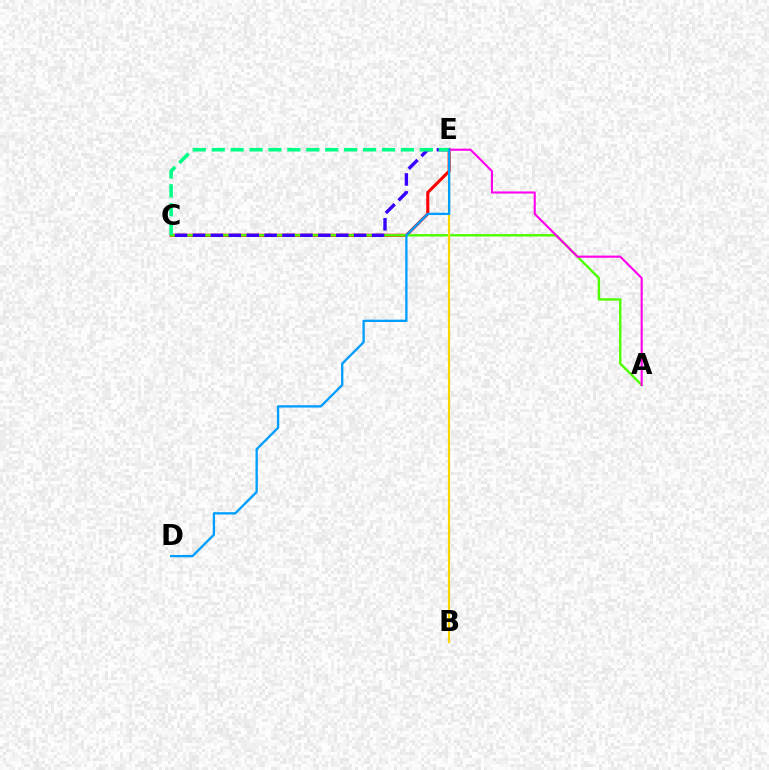{('C', 'E'): [{'color': '#ff0000', 'line_style': 'solid', 'thickness': 2.21}, {'color': '#3700ff', 'line_style': 'dashed', 'thickness': 2.43}, {'color': '#00ff86', 'line_style': 'dashed', 'thickness': 2.57}], ('A', 'C'): [{'color': '#4fff00', 'line_style': 'solid', 'thickness': 1.72}], ('A', 'E'): [{'color': '#ff00ed', 'line_style': 'solid', 'thickness': 1.53}], ('B', 'E'): [{'color': '#ffd500', 'line_style': 'solid', 'thickness': 1.56}], ('D', 'E'): [{'color': '#009eff', 'line_style': 'solid', 'thickness': 1.66}]}